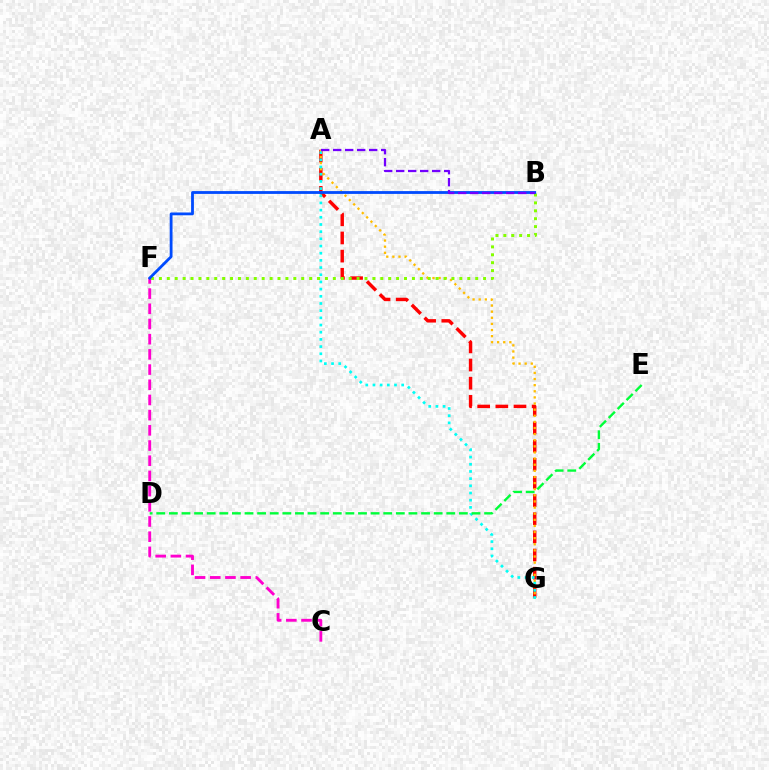{('A', 'G'): [{'color': '#ff0000', 'line_style': 'dashed', 'thickness': 2.47}, {'color': '#ffbd00', 'line_style': 'dotted', 'thickness': 1.66}, {'color': '#00fff6', 'line_style': 'dotted', 'thickness': 1.95}], ('C', 'F'): [{'color': '#ff00cf', 'line_style': 'dashed', 'thickness': 2.06}], ('D', 'E'): [{'color': '#00ff39', 'line_style': 'dashed', 'thickness': 1.71}], ('B', 'F'): [{'color': '#84ff00', 'line_style': 'dotted', 'thickness': 2.15}, {'color': '#004bff', 'line_style': 'solid', 'thickness': 2.02}], ('A', 'B'): [{'color': '#7200ff', 'line_style': 'dashed', 'thickness': 1.63}]}